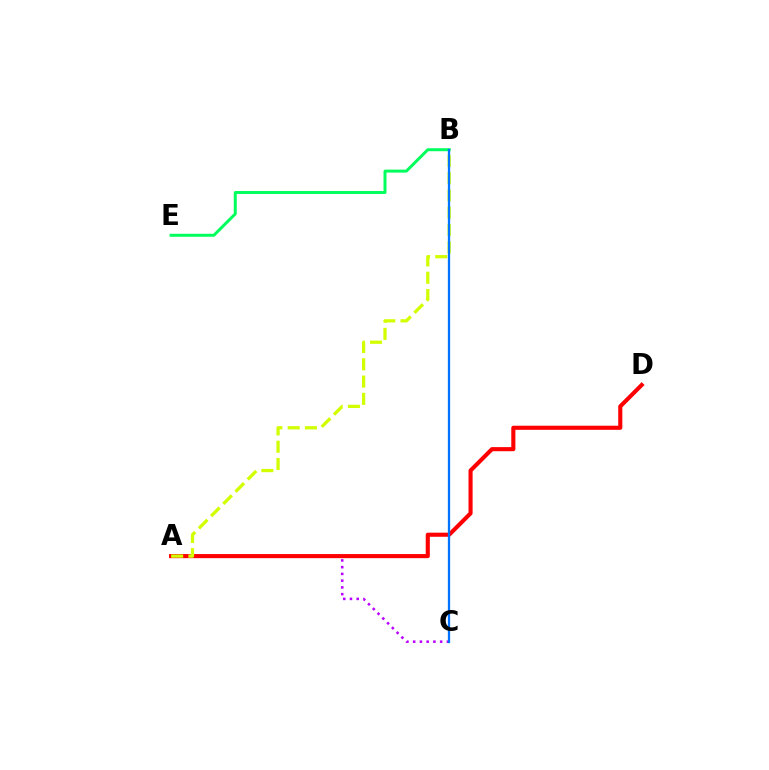{('A', 'C'): [{'color': '#b900ff', 'line_style': 'dotted', 'thickness': 1.83}], ('A', 'D'): [{'color': '#ff0000', 'line_style': 'solid', 'thickness': 2.95}], ('B', 'E'): [{'color': '#00ff5c', 'line_style': 'solid', 'thickness': 2.14}], ('A', 'B'): [{'color': '#d1ff00', 'line_style': 'dashed', 'thickness': 2.35}], ('B', 'C'): [{'color': '#0074ff', 'line_style': 'solid', 'thickness': 1.64}]}